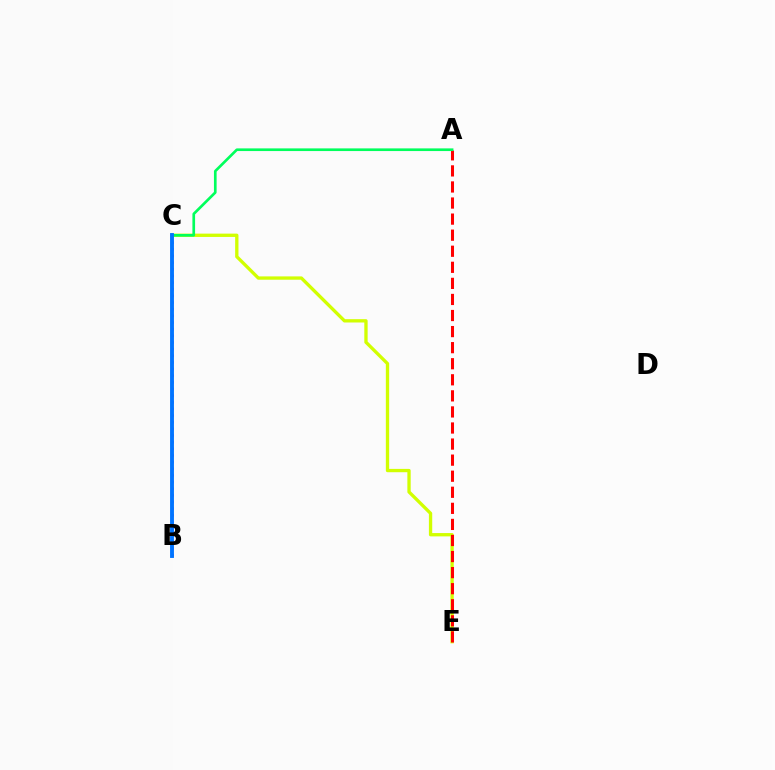{('C', 'E'): [{'color': '#d1ff00', 'line_style': 'solid', 'thickness': 2.39}], ('B', 'C'): [{'color': '#b900ff', 'line_style': 'dotted', 'thickness': 1.81}, {'color': '#0074ff', 'line_style': 'solid', 'thickness': 2.79}], ('A', 'E'): [{'color': '#ff0000', 'line_style': 'dashed', 'thickness': 2.18}], ('A', 'C'): [{'color': '#00ff5c', 'line_style': 'solid', 'thickness': 1.92}]}